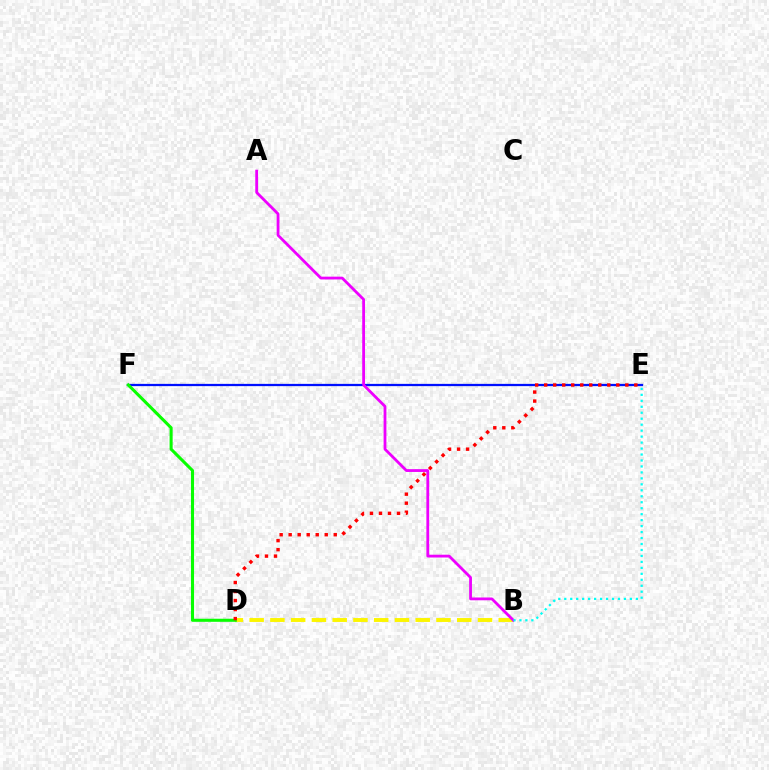{('B', 'D'): [{'color': '#fcf500', 'line_style': 'dashed', 'thickness': 2.82}], ('E', 'F'): [{'color': '#0010ff', 'line_style': 'solid', 'thickness': 1.63}], ('D', 'F'): [{'color': '#08ff00', 'line_style': 'solid', 'thickness': 2.21}], ('A', 'B'): [{'color': '#ee00ff', 'line_style': 'solid', 'thickness': 2.01}], ('B', 'E'): [{'color': '#00fff6', 'line_style': 'dotted', 'thickness': 1.62}], ('D', 'E'): [{'color': '#ff0000', 'line_style': 'dotted', 'thickness': 2.45}]}